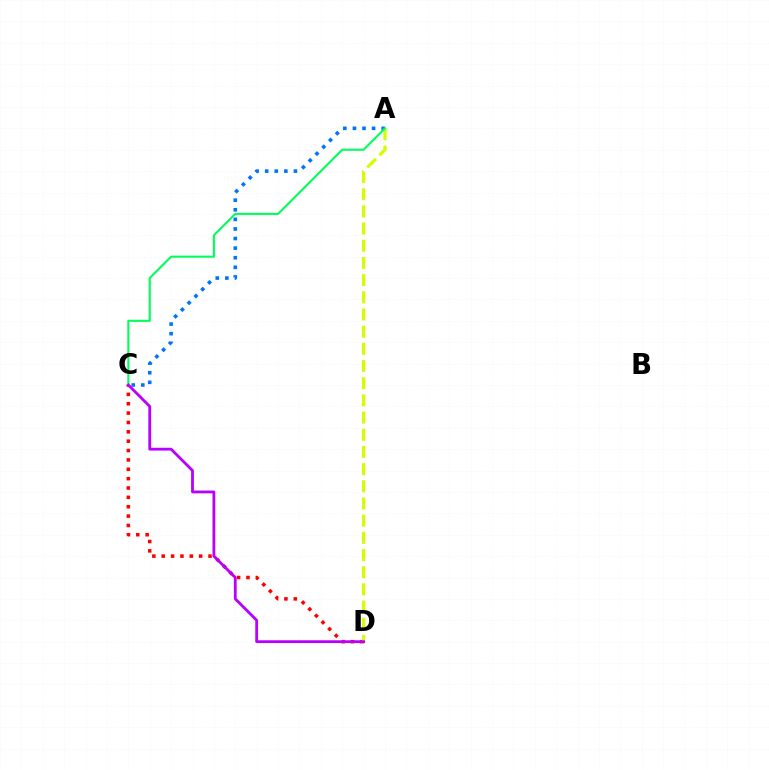{('C', 'D'): [{'color': '#ff0000', 'line_style': 'dotted', 'thickness': 2.54}, {'color': '#b900ff', 'line_style': 'solid', 'thickness': 2.02}], ('A', 'D'): [{'color': '#d1ff00', 'line_style': 'dashed', 'thickness': 2.33}], ('A', 'C'): [{'color': '#0074ff', 'line_style': 'dotted', 'thickness': 2.61}, {'color': '#00ff5c', 'line_style': 'solid', 'thickness': 1.51}]}